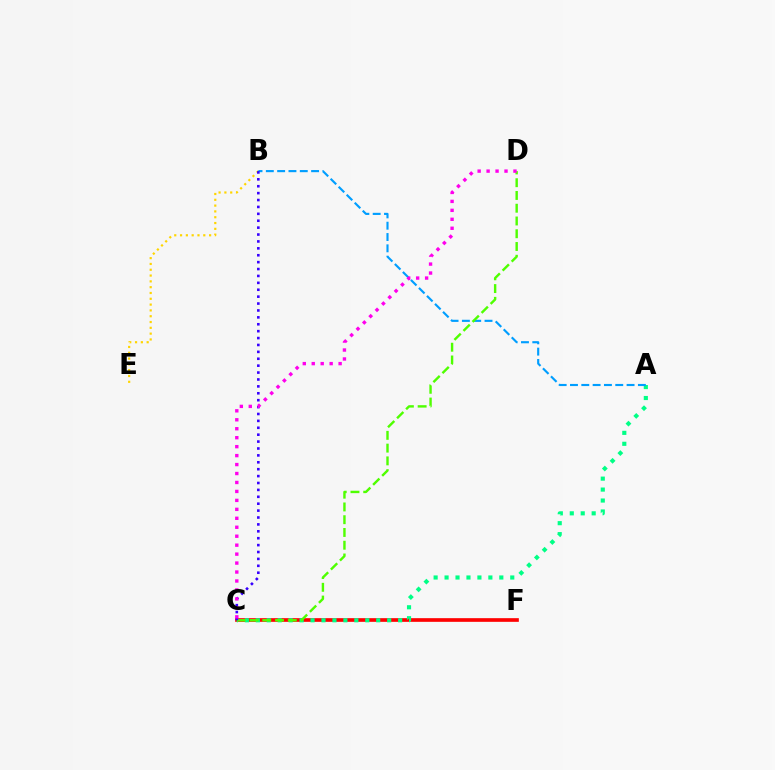{('C', 'F'): [{'color': '#ff0000', 'line_style': 'solid', 'thickness': 2.64}], ('B', 'E'): [{'color': '#ffd500', 'line_style': 'dotted', 'thickness': 1.58}], ('A', 'C'): [{'color': '#00ff86', 'line_style': 'dotted', 'thickness': 2.97}], ('A', 'B'): [{'color': '#009eff', 'line_style': 'dashed', 'thickness': 1.54}], ('C', 'D'): [{'color': '#4fff00', 'line_style': 'dashed', 'thickness': 1.73}, {'color': '#ff00ed', 'line_style': 'dotted', 'thickness': 2.43}], ('B', 'C'): [{'color': '#3700ff', 'line_style': 'dotted', 'thickness': 1.88}]}